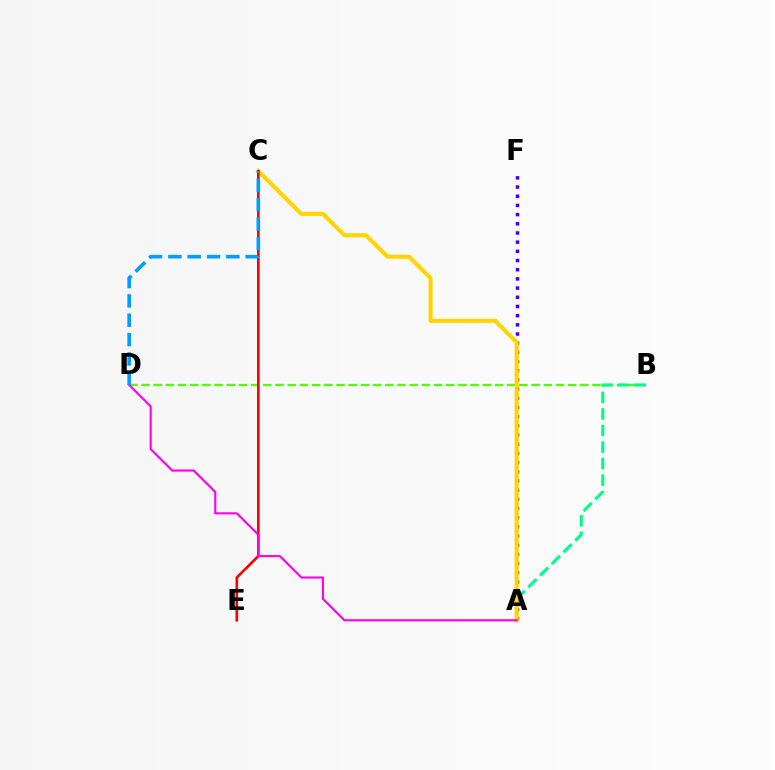{('B', 'D'): [{'color': '#4fff00', 'line_style': 'dashed', 'thickness': 1.66}], ('A', 'B'): [{'color': '#00ff86', 'line_style': 'dashed', 'thickness': 2.25}], ('A', 'F'): [{'color': '#3700ff', 'line_style': 'dotted', 'thickness': 2.5}], ('A', 'C'): [{'color': '#ffd500', 'line_style': 'solid', 'thickness': 2.96}], ('C', 'E'): [{'color': '#ff0000', 'line_style': 'solid', 'thickness': 1.9}], ('A', 'D'): [{'color': '#ff00ed', 'line_style': 'solid', 'thickness': 1.54}], ('C', 'D'): [{'color': '#009eff', 'line_style': 'dashed', 'thickness': 2.63}]}